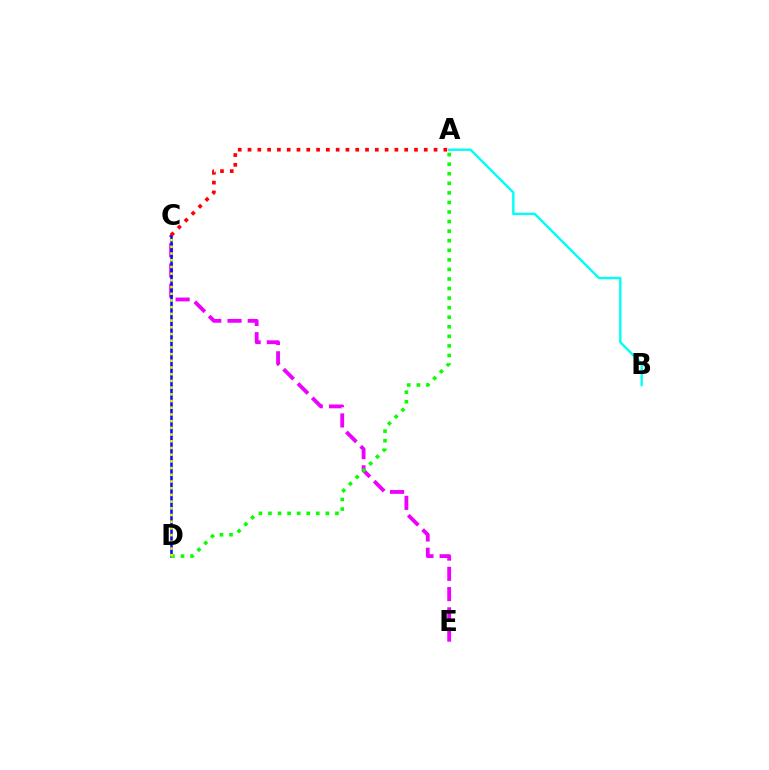{('C', 'E'): [{'color': '#ee00ff', 'line_style': 'dashed', 'thickness': 2.75}], ('A', 'B'): [{'color': '#00fff6', 'line_style': 'solid', 'thickness': 1.72}], ('C', 'D'): [{'color': '#0010ff', 'line_style': 'solid', 'thickness': 1.84}, {'color': '#fcf500', 'line_style': 'dotted', 'thickness': 1.82}], ('A', 'D'): [{'color': '#08ff00', 'line_style': 'dotted', 'thickness': 2.6}], ('A', 'C'): [{'color': '#ff0000', 'line_style': 'dotted', 'thickness': 2.66}]}